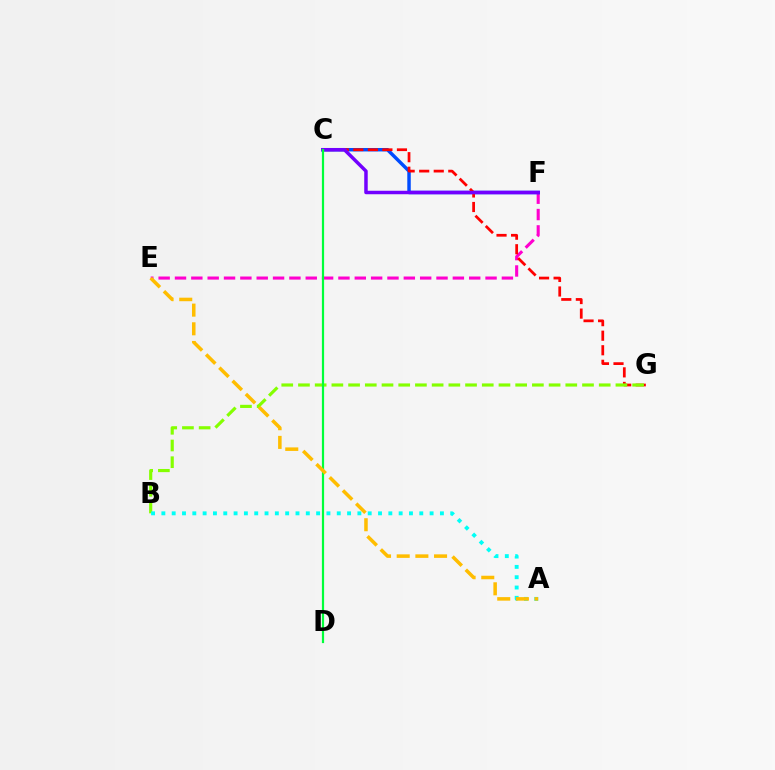{('E', 'F'): [{'color': '#ff00cf', 'line_style': 'dashed', 'thickness': 2.22}], ('C', 'F'): [{'color': '#004bff', 'line_style': 'solid', 'thickness': 2.49}, {'color': '#7200ff', 'line_style': 'solid', 'thickness': 2.51}], ('C', 'G'): [{'color': '#ff0000', 'line_style': 'dashed', 'thickness': 1.98}], ('B', 'G'): [{'color': '#84ff00', 'line_style': 'dashed', 'thickness': 2.27}], ('A', 'B'): [{'color': '#00fff6', 'line_style': 'dotted', 'thickness': 2.8}], ('C', 'D'): [{'color': '#00ff39', 'line_style': 'solid', 'thickness': 1.59}], ('A', 'E'): [{'color': '#ffbd00', 'line_style': 'dashed', 'thickness': 2.54}]}